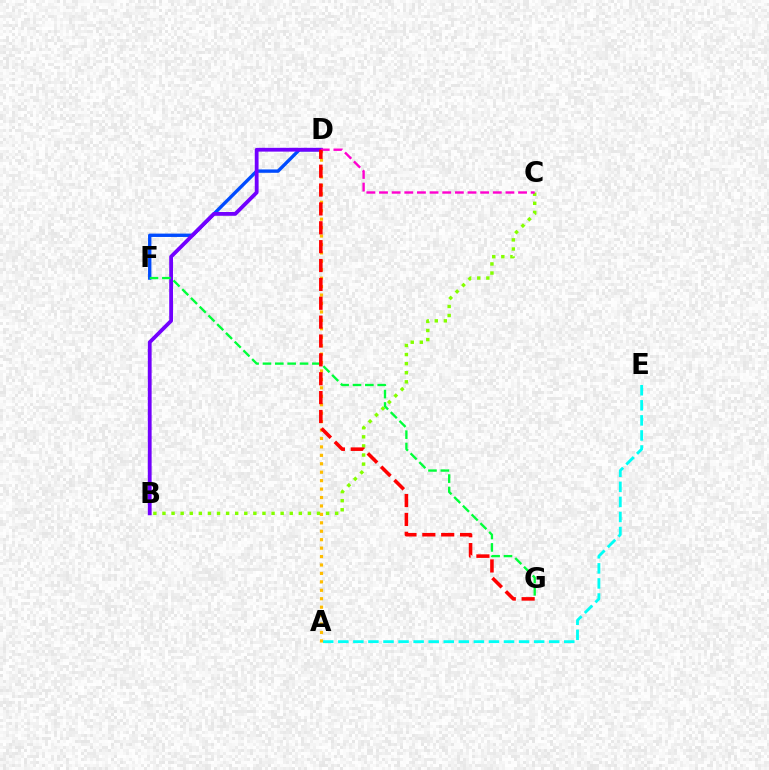{('A', 'E'): [{'color': '#00fff6', 'line_style': 'dashed', 'thickness': 2.05}], ('B', 'C'): [{'color': '#84ff00', 'line_style': 'dotted', 'thickness': 2.47}], ('D', 'F'): [{'color': '#004bff', 'line_style': 'solid', 'thickness': 2.42}], ('A', 'D'): [{'color': '#ffbd00', 'line_style': 'dotted', 'thickness': 2.29}], ('B', 'D'): [{'color': '#7200ff', 'line_style': 'solid', 'thickness': 2.74}], ('C', 'D'): [{'color': '#ff00cf', 'line_style': 'dashed', 'thickness': 1.72}], ('F', 'G'): [{'color': '#00ff39', 'line_style': 'dashed', 'thickness': 1.68}], ('D', 'G'): [{'color': '#ff0000', 'line_style': 'dashed', 'thickness': 2.56}]}